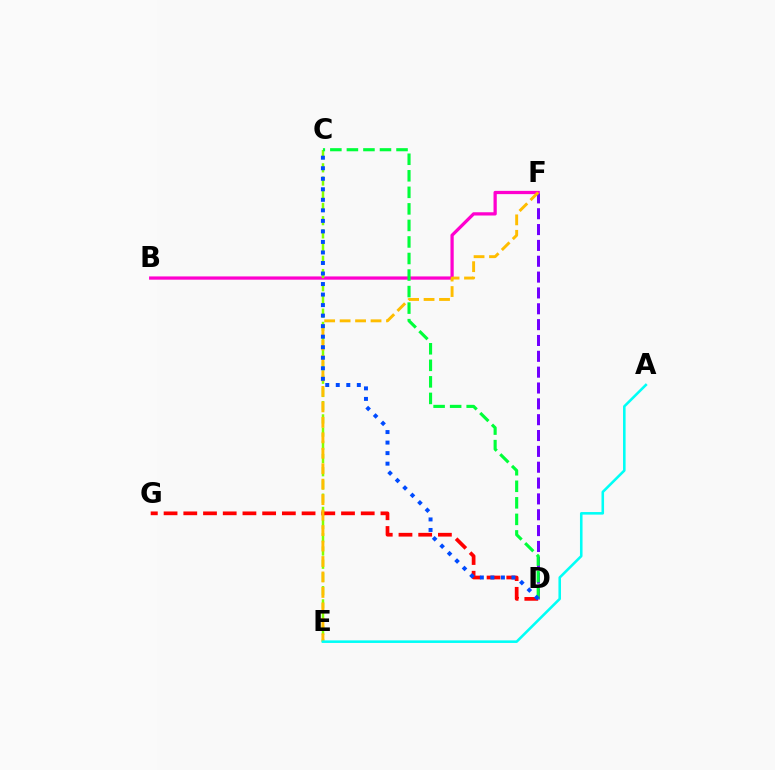{('B', 'F'): [{'color': '#ff00cf', 'line_style': 'solid', 'thickness': 2.34}], ('C', 'E'): [{'color': '#84ff00', 'line_style': 'dashed', 'thickness': 1.8}], ('D', 'G'): [{'color': '#ff0000', 'line_style': 'dashed', 'thickness': 2.68}], ('D', 'F'): [{'color': '#7200ff', 'line_style': 'dashed', 'thickness': 2.15}], ('C', 'D'): [{'color': '#00ff39', 'line_style': 'dashed', 'thickness': 2.25}, {'color': '#004bff', 'line_style': 'dotted', 'thickness': 2.86}], ('E', 'F'): [{'color': '#ffbd00', 'line_style': 'dashed', 'thickness': 2.1}], ('A', 'E'): [{'color': '#00fff6', 'line_style': 'solid', 'thickness': 1.85}]}